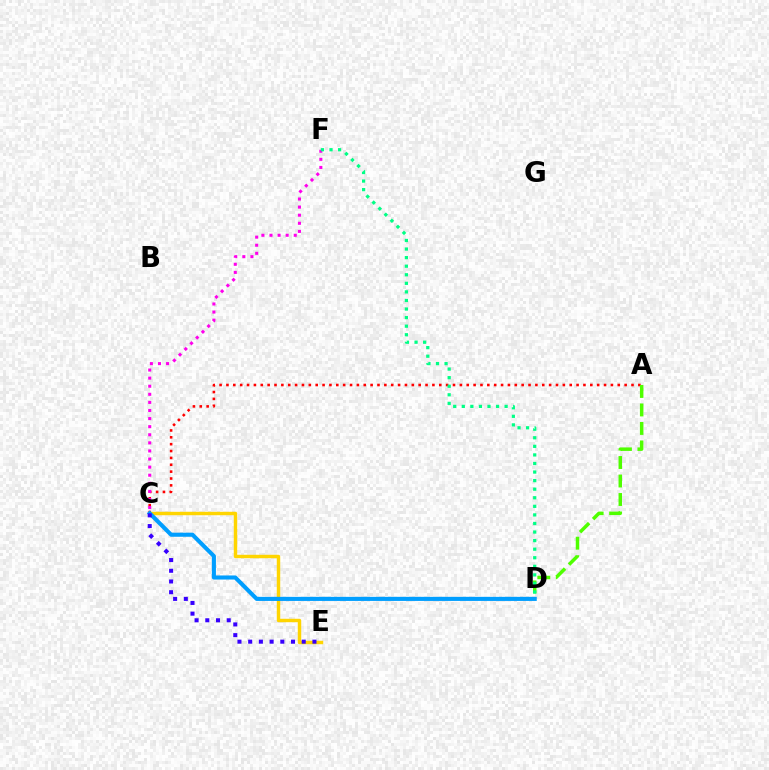{('A', 'C'): [{'color': '#ff0000', 'line_style': 'dotted', 'thickness': 1.87}], ('A', 'D'): [{'color': '#4fff00', 'line_style': 'dashed', 'thickness': 2.51}], ('C', 'F'): [{'color': '#ff00ed', 'line_style': 'dotted', 'thickness': 2.2}], ('C', 'E'): [{'color': '#ffd500', 'line_style': 'solid', 'thickness': 2.47}, {'color': '#3700ff', 'line_style': 'dotted', 'thickness': 2.91}], ('C', 'D'): [{'color': '#009eff', 'line_style': 'solid', 'thickness': 2.94}], ('D', 'F'): [{'color': '#00ff86', 'line_style': 'dotted', 'thickness': 2.33}]}